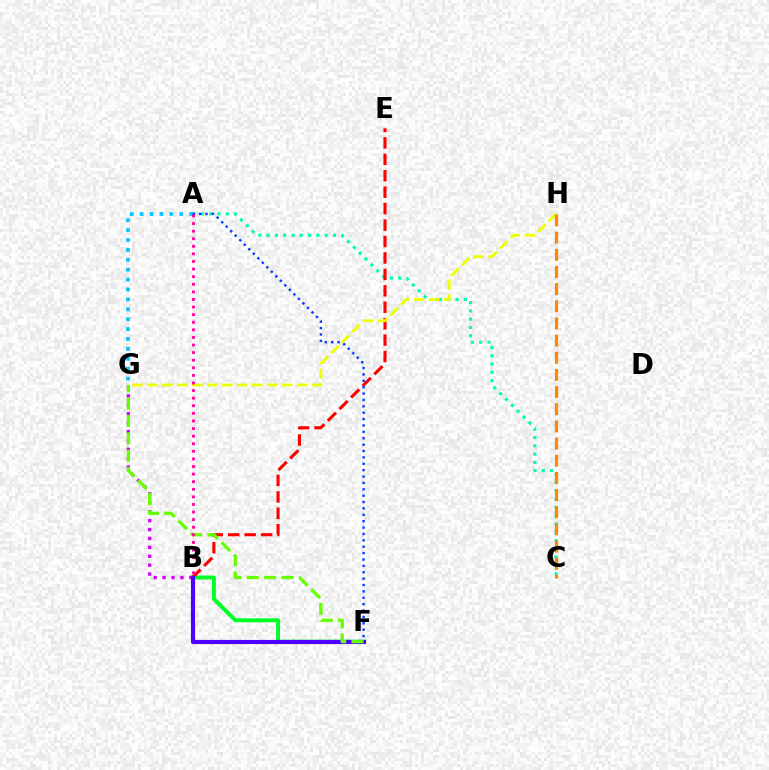{('B', 'F'): [{'color': '#00ff27', 'line_style': 'solid', 'thickness': 2.84}, {'color': '#4f00ff', 'line_style': 'solid', 'thickness': 2.99}], ('A', 'C'): [{'color': '#00ffaf', 'line_style': 'dotted', 'thickness': 2.25}], ('B', 'E'): [{'color': '#ff0000', 'line_style': 'dashed', 'thickness': 2.23}], ('B', 'G'): [{'color': '#d600ff', 'line_style': 'dotted', 'thickness': 2.42}], ('G', 'H'): [{'color': '#eeff00', 'line_style': 'dashed', 'thickness': 2.04}], ('A', 'G'): [{'color': '#00c7ff', 'line_style': 'dotted', 'thickness': 2.69}], ('C', 'H'): [{'color': '#ff8800', 'line_style': 'dashed', 'thickness': 2.33}], ('F', 'G'): [{'color': '#66ff00', 'line_style': 'dashed', 'thickness': 2.36}], ('A', 'F'): [{'color': '#003fff', 'line_style': 'dotted', 'thickness': 1.73}], ('A', 'B'): [{'color': '#ff00a0', 'line_style': 'dotted', 'thickness': 2.06}]}